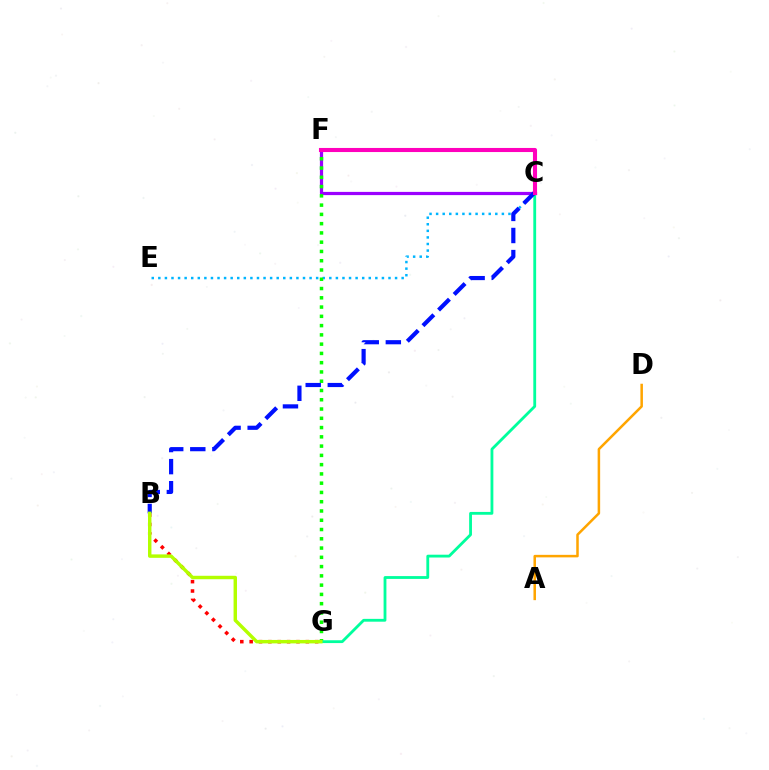{('C', 'F'): [{'color': '#9b00ff', 'line_style': 'solid', 'thickness': 2.32}, {'color': '#ff00bd', 'line_style': 'solid', 'thickness': 2.94}], ('C', 'E'): [{'color': '#00b5ff', 'line_style': 'dotted', 'thickness': 1.79}], ('B', 'G'): [{'color': '#ff0000', 'line_style': 'dotted', 'thickness': 2.54}, {'color': '#b3ff00', 'line_style': 'solid', 'thickness': 2.47}], ('F', 'G'): [{'color': '#08ff00', 'line_style': 'dotted', 'thickness': 2.52}], ('C', 'G'): [{'color': '#00ff9d', 'line_style': 'solid', 'thickness': 2.03}], ('B', 'C'): [{'color': '#0010ff', 'line_style': 'dashed', 'thickness': 3.0}], ('A', 'D'): [{'color': '#ffa500', 'line_style': 'solid', 'thickness': 1.81}]}